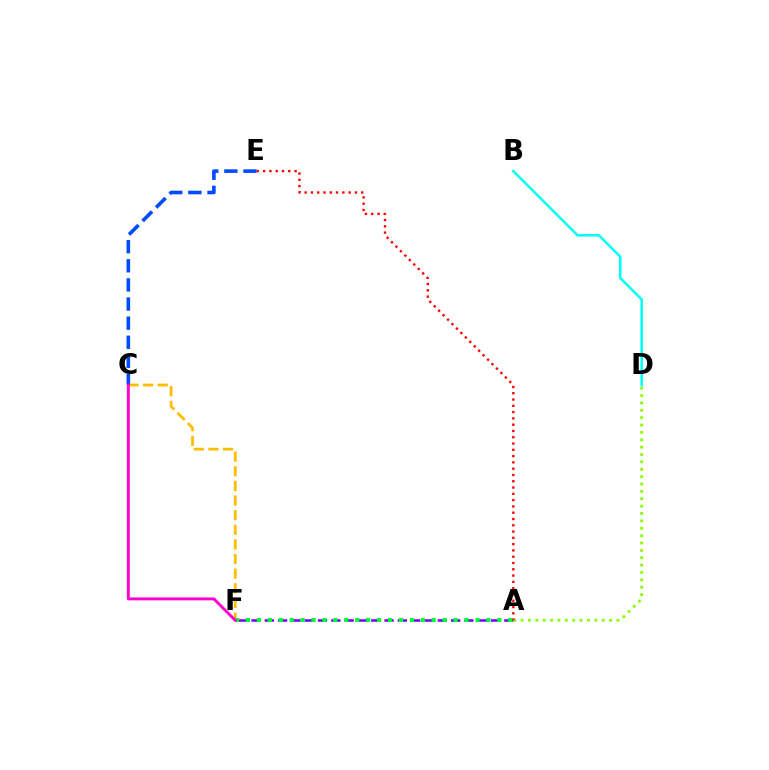{('A', 'F'): [{'color': '#7200ff', 'line_style': 'dashed', 'thickness': 1.81}, {'color': '#00ff39', 'line_style': 'dotted', 'thickness': 2.97}], ('A', 'D'): [{'color': '#84ff00', 'line_style': 'dotted', 'thickness': 2.0}], ('C', 'F'): [{'color': '#ffbd00', 'line_style': 'dashed', 'thickness': 1.99}, {'color': '#ff00cf', 'line_style': 'solid', 'thickness': 2.11}], ('A', 'E'): [{'color': '#ff0000', 'line_style': 'dotted', 'thickness': 1.71}], ('B', 'D'): [{'color': '#00fff6', 'line_style': 'solid', 'thickness': 1.81}], ('C', 'E'): [{'color': '#004bff', 'line_style': 'dashed', 'thickness': 2.6}]}